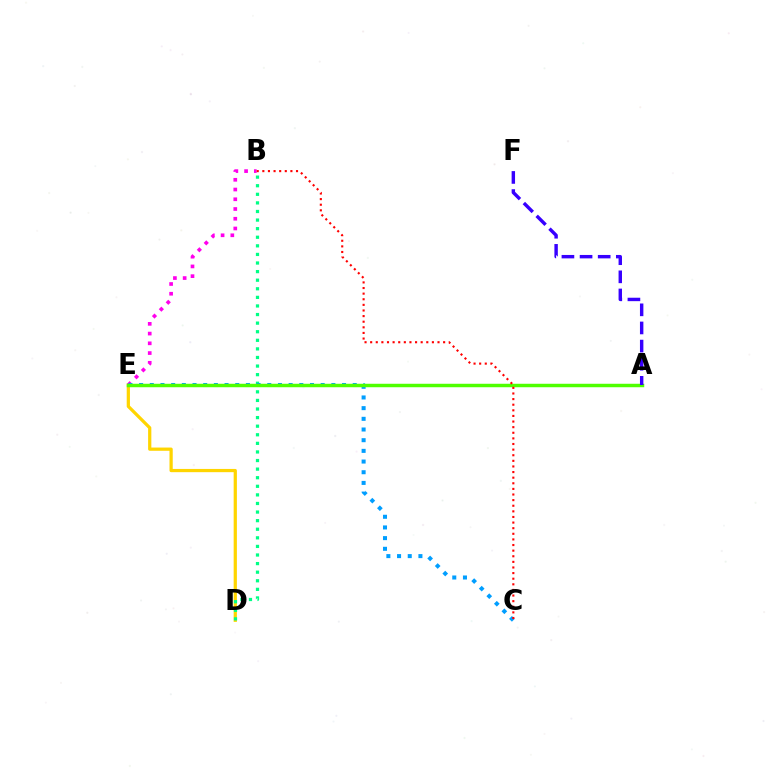{('D', 'E'): [{'color': '#ffd500', 'line_style': 'solid', 'thickness': 2.33}], ('B', 'E'): [{'color': '#ff00ed', 'line_style': 'dotted', 'thickness': 2.65}], ('B', 'D'): [{'color': '#00ff86', 'line_style': 'dotted', 'thickness': 2.33}], ('C', 'E'): [{'color': '#009eff', 'line_style': 'dotted', 'thickness': 2.9}], ('A', 'E'): [{'color': '#4fff00', 'line_style': 'solid', 'thickness': 2.5}], ('B', 'C'): [{'color': '#ff0000', 'line_style': 'dotted', 'thickness': 1.52}], ('A', 'F'): [{'color': '#3700ff', 'line_style': 'dashed', 'thickness': 2.46}]}